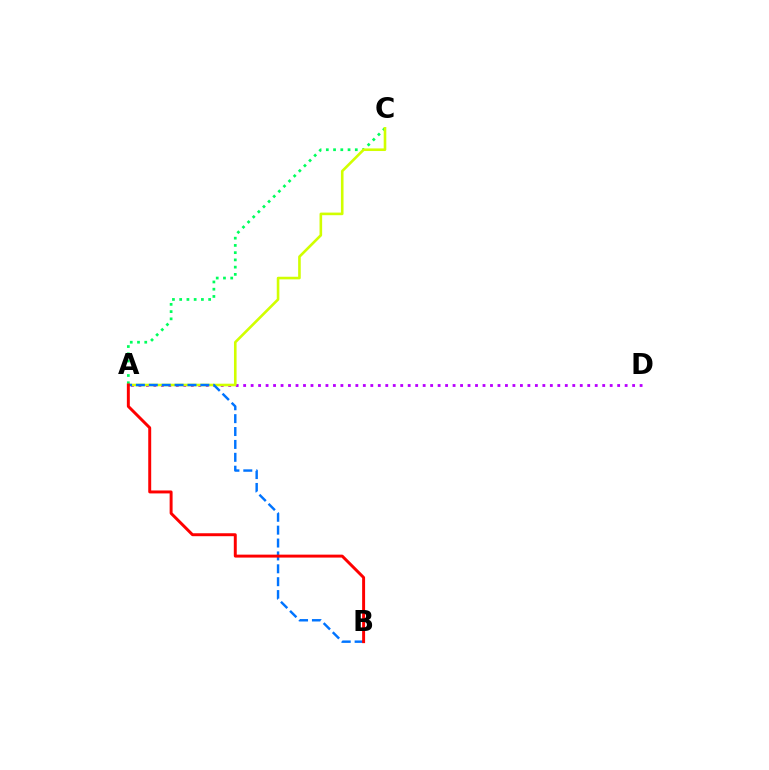{('A', 'D'): [{'color': '#b900ff', 'line_style': 'dotted', 'thickness': 2.03}], ('A', 'C'): [{'color': '#00ff5c', 'line_style': 'dotted', 'thickness': 1.97}, {'color': '#d1ff00', 'line_style': 'solid', 'thickness': 1.88}], ('A', 'B'): [{'color': '#0074ff', 'line_style': 'dashed', 'thickness': 1.75}, {'color': '#ff0000', 'line_style': 'solid', 'thickness': 2.12}]}